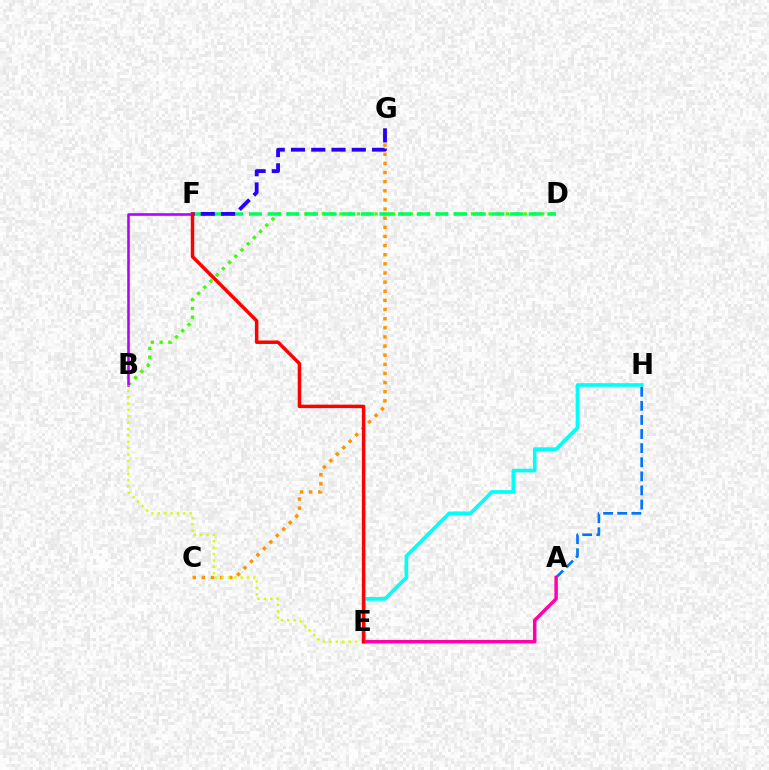{('A', 'H'): [{'color': '#0074ff', 'line_style': 'dashed', 'thickness': 1.92}], ('B', 'D'): [{'color': '#3dff00', 'line_style': 'dotted', 'thickness': 2.38}], ('C', 'G'): [{'color': '#ff9400', 'line_style': 'dotted', 'thickness': 2.48}], ('D', 'F'): [{'color': '#00ff5c', 'line_style': 'dashed', 'thickness': 2.53}], ('A', 'E'): [{'color': '#ff00ac', 'line_style': 'solid', 'thickness': 2.5}], ('F', 'G'): [{'color': '#2500ff', 'line_style': 'dashed', 'thickness': 2.75}], ('B', 'F'): [{'color': '#b900ff', 'line_style': 'solid', 'thickness': 1.88}], ('E', 'H'): [{'color': '#00fff6', 'line_style': 'solid', 'thickness': 2.63}], ('B', 'E'): [{'color': '#d1ff00', 'line_style': 'dotted', 'thickness': 1.74}], ('E', 'F'): [{'color': '#ff0000', 'line_style': 'solid', 'thickness': 2.5}]}